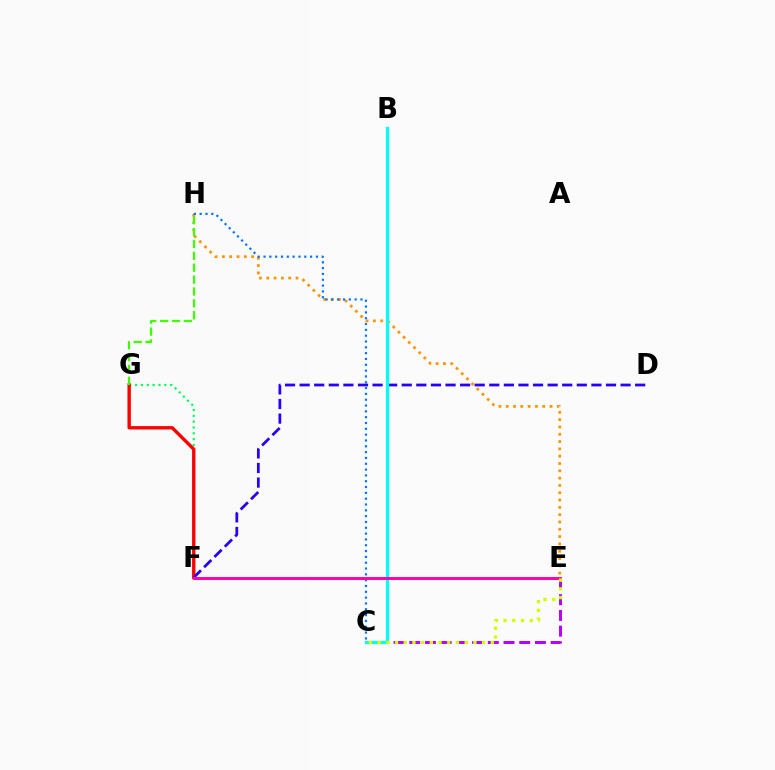{('F', 'G'): [{'color': '#00ff5c', 'line_style': 'dotted', 'thickness': 1.59}, {'color': '#ff0000', 'line_style': 'solid', 'thickness': 2.43}], ('E', 'H'): [{'color': '#ff9400', 'line_style': 'dotted', 'thickness': 1.99}], ('C', 'E'): [{'color': '#b900ff', 'line_style': 'dashed', 'thickness': 2.13}, {'color': '#d1ff00', 'line_style': 'dotted', 'thickness': 2.37}], ('C', 'H'): [{'color': '#0074ff', 'line_style': 'dotted', 'thickness': 1.58}], ('D', 'F'): [{'color': '#2500ff', 'line_style': 'dashed', 'thickness': 1.98}], ('B', 'C'): [{'color': '#00fff6', 'line_style': 'solid', 'thickness': 2.3}], ('G', 'H'): [{'color': '#3dff00', 'line_style': 'dashed', 'thickness': 1.61}], ('E', 'F'): [{'color': '#ff00ac', 'line_style': 'solid', 'thickness': 2.11}]}